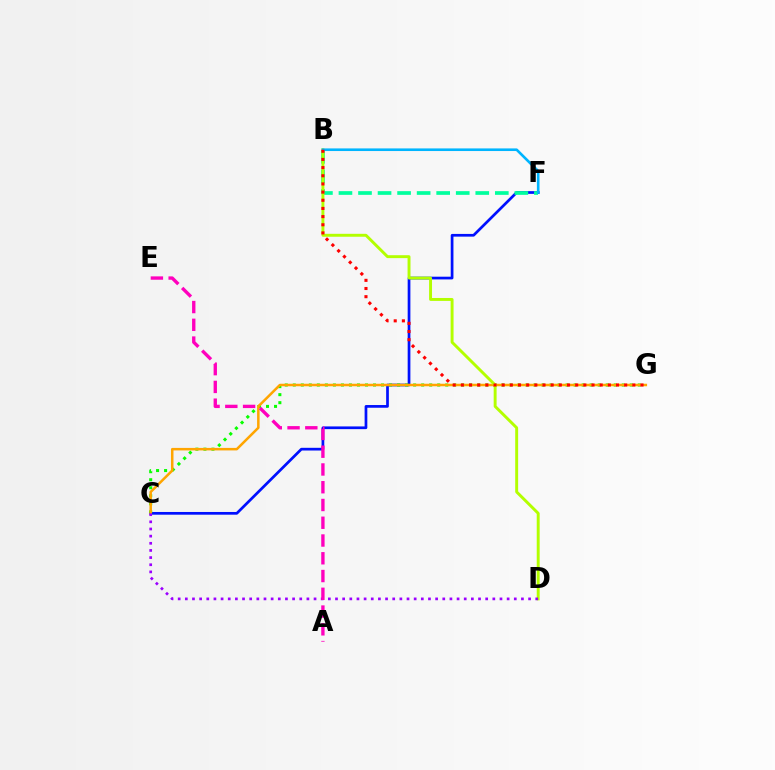{('C', 'F'): [{'color': '#0010ff', 'line_style': 'solid', 'thickness': 1.95}], ('C', 'G'): [{'color': '#08ff00', 'line_style': 'dotted', 'thickness': 2.18}, {'color': '#ffa500', 'line_style': 'solid', 'thickness': 1.81}], ('B', 'F'): [{'color': '#00ff9d', 'line_style': 'dashed', 'thickness': 2.66}, {'color': '#00b5ff', 'line_style': 'solid', 'thickness': 1.89}], ('B', 'D'): [{'color': '#b3ff00', 'line_style': 'solid', 'thickness': 2.11}], ('B', 'G'): [{'color': '#ff0000', 'line_style': 'dotted', 'thickness': 2.22}], ('C', 'D'): [{'color': '#9b00ff', 'line_style': 'dotted', 'thickness': 1.94}], ('A', 'E'): [{'color': '#ff00bd', 'line_style': 'dashed', 'thickness': 2.41}]}